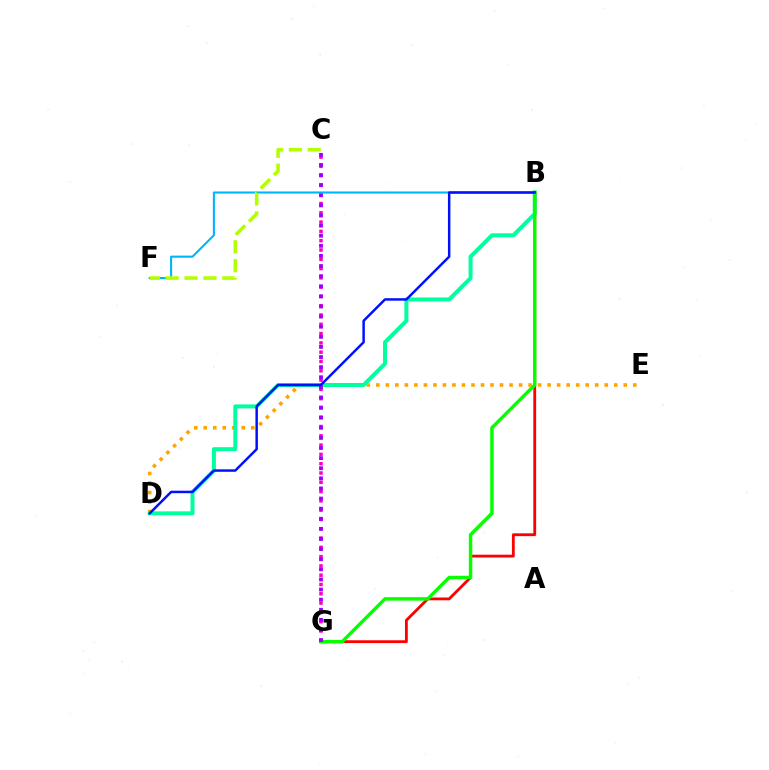{('D', 'E'): [{'color': '#ffa500', 'line_style': 'dotted', 'thickness': 2.59}], ('B', 'D'): [{'color': '#00ff9d', 'line_style': 'solid', 'thickness': 2.86}, {'color': '#0010ff', 'line_style': 'solid', 'thickness': 1.78}], ('C', 'G'): [{'color': '#ff00bd', 'line_style': 'dotted', 'thickness': 2.52}, {'color': '#9b00ff', 'line_style': 'dotted', 'thickness': 2.75}], ('B', 'G'): [{'color': '#ff0000', 'line_style': 'solid', 'thickness': 2.03}, {'color': '#08ff00', 'line_style': 'solid', 'thickness': 2.5}], ('B', 'F'): [{'color': '#00b5ff', 'line_style': 'solid', 'thickness': 1.5}], ('C', 'F'): [{'color': '#b3ff00', 'line_style': 'dashed', 'thickness': 2.56}]}